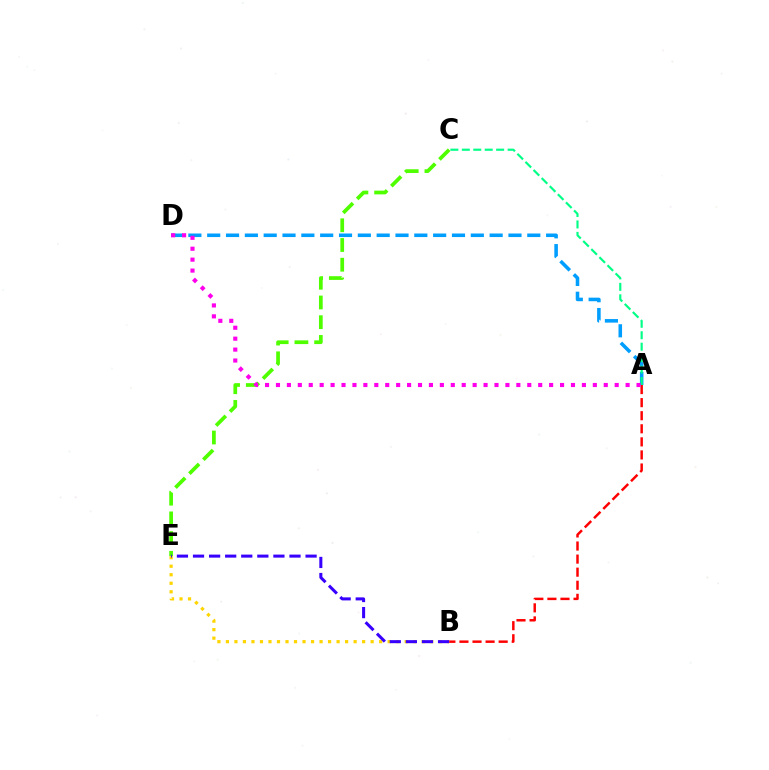{('C', 'E'): [{'color': '#4fff00', 'line_style': 'dashed', 'thickness': 2.68}], ('A', 'D'): [{'color': '#009eff', 'line_style': 'dashed', 'thickness': 2.56}, {'color': '#ff00ed', 'line_style': 'dotted', 'thickness': 2.97}], ('B', 'E'): [{'color': '#ffd500', 'line_style': 'dotted', 'thickness': 2.31}, {'color': '#3700ff', 'line_style': 'dashed', 'thickness': 2.18}], ('A', 'B'): [{'color': '#ff0000', 'line_style': 'dashed', 'thickness': 1.78}], ('A', 'C'): [{'color': '#00ff86', 'line_style': 'dashed', 'thickness': 1.56}]}